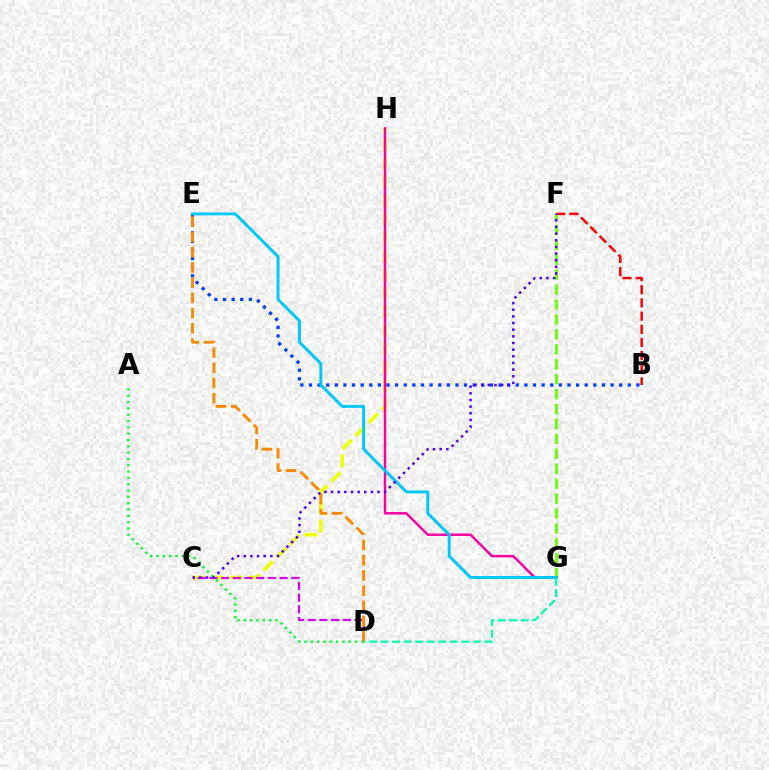{('C', 'H'): [{'color': '#eeff00', 'line_style': 'dashed', 'thickness': 2.52}], ('C', 'D'): [{'color': '#d600ff', 'line_style': 'dashed', 'thickness': 1.59}], ('A', 'D'): [{'color': '#00ff27', 'line_style': 'dotted', 'thickness': 1.72}], ('B', 'F'): [{'color': '#ff0000', 'line_style': 'dashed', 'thickness': 1.79}], ('B', 'E'): [{'color': '#003fff', 'line_style': 'dotted', 'thickness': 2.34}], ('F', 'G'): [{'color': '#66ff00', 'line_style': 'dashed', 'thickness': 2.03}], ('D', 'E'): [{'color': '#ff8800', 'line_style': 'dashed', 'thickness': 2.07}], ('G', 'H'): [{'color': '#ff00a0', 'line_style': 'solid', 'thickness': 1.76}], ('E', 'G'): [{'color': '#00c7ff', 'line_style': 'solid', 'thickness': 2.12}], ('D', 'G'): [{'color': '#00ffaf', 'line_style': 'dashed', 'thickness': 1.57}], ('C', 'F'): [{'color': '#4f00ff', 'line_style': 'dotted', 'thickness': 1.81}]}